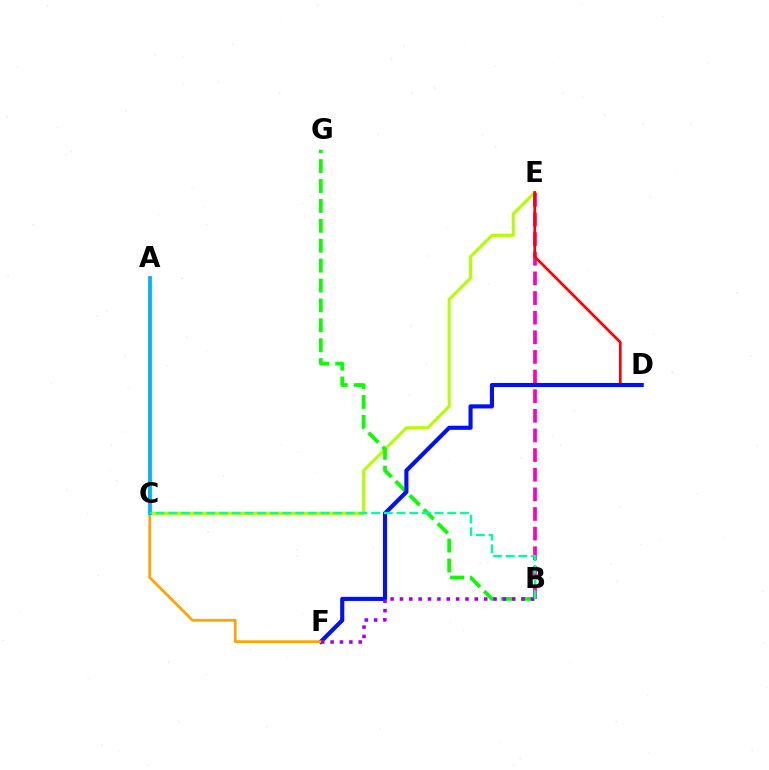{('C', 'E'): [{'color': '#b3ff00', 'line_style': 'solid', 'thickness': 2.21}], ('B', 'E'): [{'color': '#ff00bd', 'line_style': 'dashed', 'thickness': 2.67}], ('D', 'E'): [{'color': '#ff0000', 'line_style': 'solid', 'thickness': 1.95}], ('B', 'G'): [{'color': '#08ff00', 'line_style': 'dashed', 'thickness': 2.7}], ('D', 'F'): [{'color': '#0010ff', 'line_style': 'solid', 'thickness': 2.96}], ('A', 'F'): [{'color': '#ffa500', 'line_style': 'solid', 'thickness': 1.99}], ('B', 'F'): [{'color': '#9b00ff', 'line_style': 'dotted', 'thickness': 2.54}], ('A', 'C'): [{'color': '#00b5ff', 'line_style': 'solid', 'thickness': 2.75}], ('B', 'C'): [{'color': '#00ff9d', 'line_style': 'dashed', 'thickness': 1.72}]}